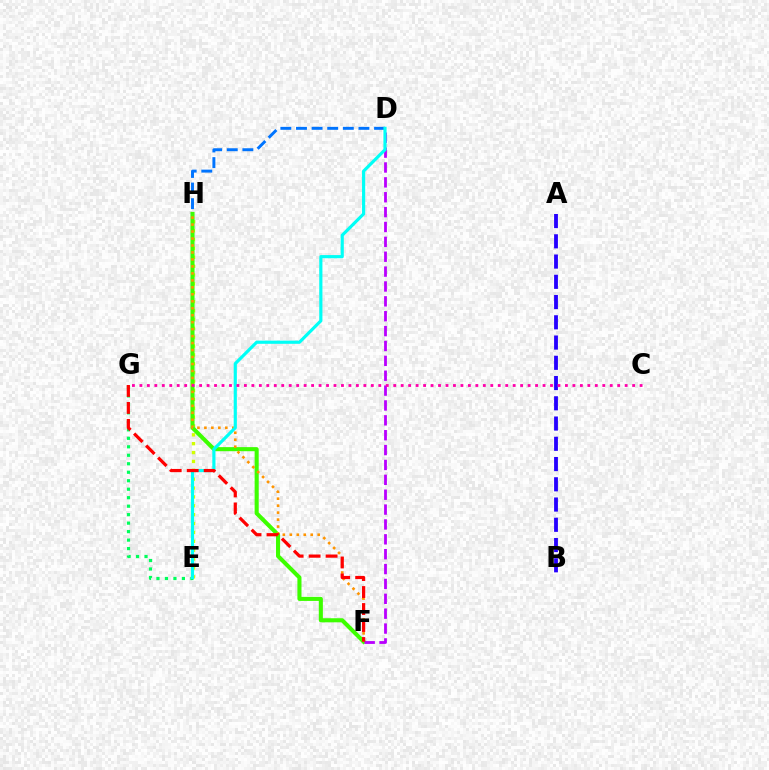{('A', 'B'): [{'color': '#2500ff', 'line_style': 'dashed', 'thickness': 2.75}], ('E', 'G'): [{'color': '#00ff5c', 'line_style': 'dotted', 'thickness': 2.3}], ('E', 'H'): [{'color': '#d1ff00', 'line_style': 'dotted', 'thickness': 2.41}], ('F', 'H'): [{'color': '#3dff00', 'line_style': 'solid', 'thickness': 2.94}, {'color': '#ff9400', 'line_style': 'dotted', 'thickness': 1.89}], ('D', 'H'): [{'color': '#0074ff', 'line_style': 'dashed', 'thickness': 2.12}], ('D', 'F'): [{'color': '#b900ff', 'line_style': 'dashed', 'thickness': 2.02}], ('D', 'E'): [{'color': '#00fff6', 'line_style': 'solid', 'thickness': 2.28}], ('F', 'G'): [{'color': '#ff0000', 'line_style': 'dashed', 'thickness': 2.31}], ('C', 'G'): [{'color': '#ff00ac', 'line_style': 'dotted', 'thickness': 2.03}]}